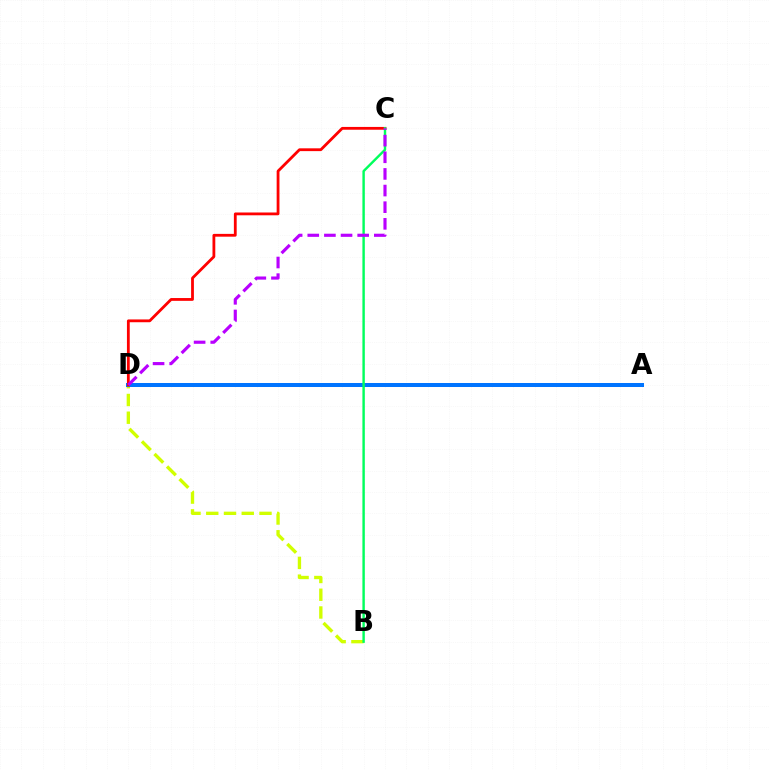{('B', 'D'): [{'color': '#d1ff00', 'line_style': 'dashed', 'thickness': 2.41}], ('A', 'D'): [{'color': '#0074ff', 'line_style': 'solid', 'thickness': 2.89}], ('C', 'D'): [{'color': '#ff0000', 'line_style': 'solid', 'thickness': 2.02}, {'color': '#b900ff', 'line_style': 'dashed', 'thickness': 2.26}], ('B', 'C'): [{'color': '#00ff5c', 'line_style': 'solid', 'thickness': 1.74}]}